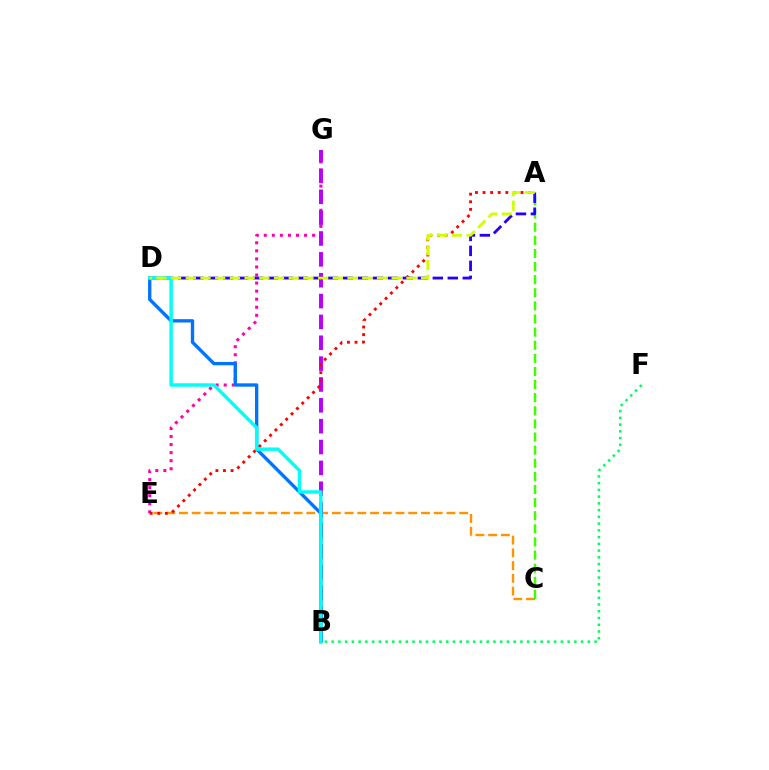{('E', 'G'): [{'color': '#ff00ac', 'line_style': 'dotted', 'thickness': 2.19}], ('C', 'E'): [{'color': '#ff9400', 'line_style': 'dashed', 'thickness': 1.73}], ('B', 'F'): [{'color': '#00ff5c', 'line_style': 'dotted', 'thickness': 1.83}], ('B', 'G'): [{'color': '#b900ff', 'line_style': 'dashed', 'thickness': 2.83}], ('B', 'D'): [{'color': '#0074ff', 'line_style': 'solid', 'thickness': 2.41}, {'color': '#00fff6', 'line_style': 'solid', 'thickness': 2.48}], ('A', 'E'): [{'color': '#ff0000', 'line_style': 'dotted', 'thickness': 2.06}], ('A', 'C'): [{'color': '#3dff00', 'line_style': 'dashed', 'thickness': 1.78}], ('A', 'D'): [{'color': '#2500ff', 'line_style': 'dashed', 'thickness': 2.03}, {'color': '#d1ff00', 'line_style': 'dashed', 'thickness': 2.0}]}